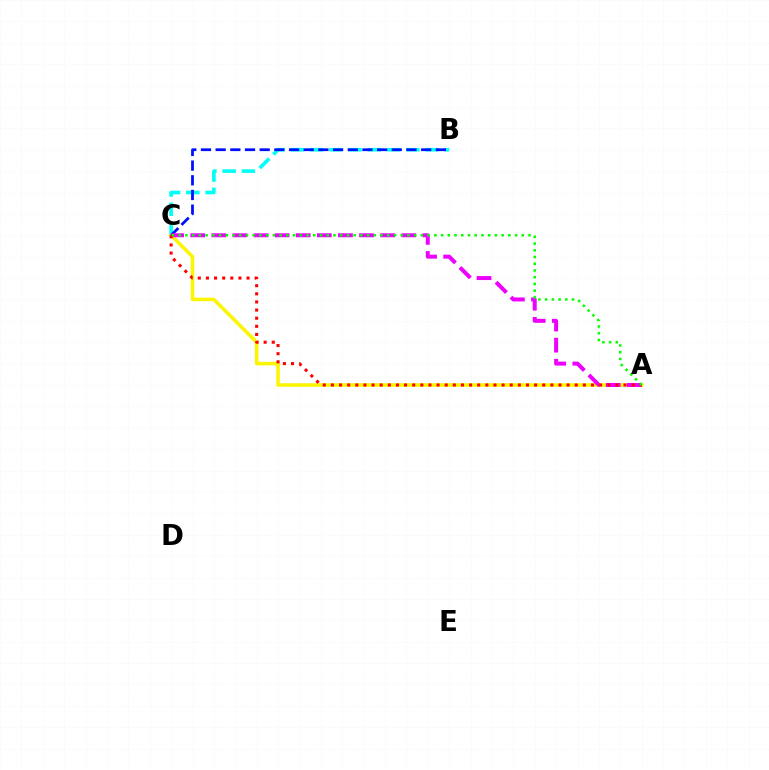{('B', 'C'): [{'color': '#00fff6', 'line_style': 'dashed', 'thickness': 2.62}, {'color': '#0010ff', 'line_style': 'dashed', 'thickness': 1.99}], ('A', 'C'): [{'color': '#fcf500', 'line_style': 'solid', 'thickness': 2.53}, {'color': '#ee00ff', 'line_style': 'dashed', 'thickness': 2.87}, {'color': '#ff0000', 'line_style': 'dotted', 'thickness': 2.21}, {'color': '#08ff00', 'line_style': 'dotted', 'thickness': 1.83}]}